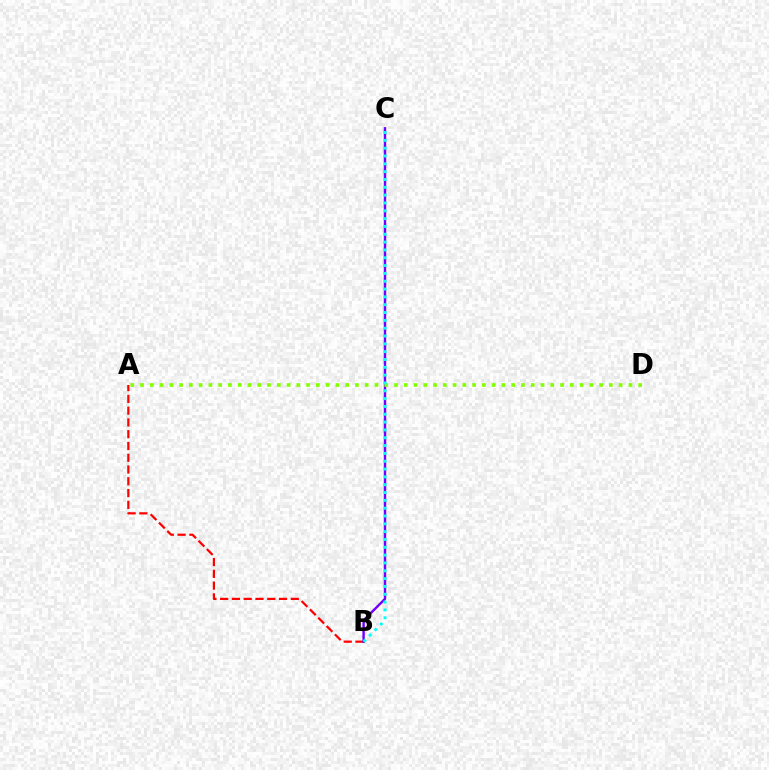{('A', 'B'): [{'color': '#ff0000', 'line_style': 'dashed', 'thickness': 1.6}], ('B', 'C'): [{'color': '#7200ff', 'line_style': 'solid', 'thickness': 1.75}, {'color': '#00fff6', 'line_style': 'dotted', 'thickness': 2.13}], ('A', 'D'): [{'color': '#84ff00', 'line_style': 'dotted', 'thickness': 2.65}]}